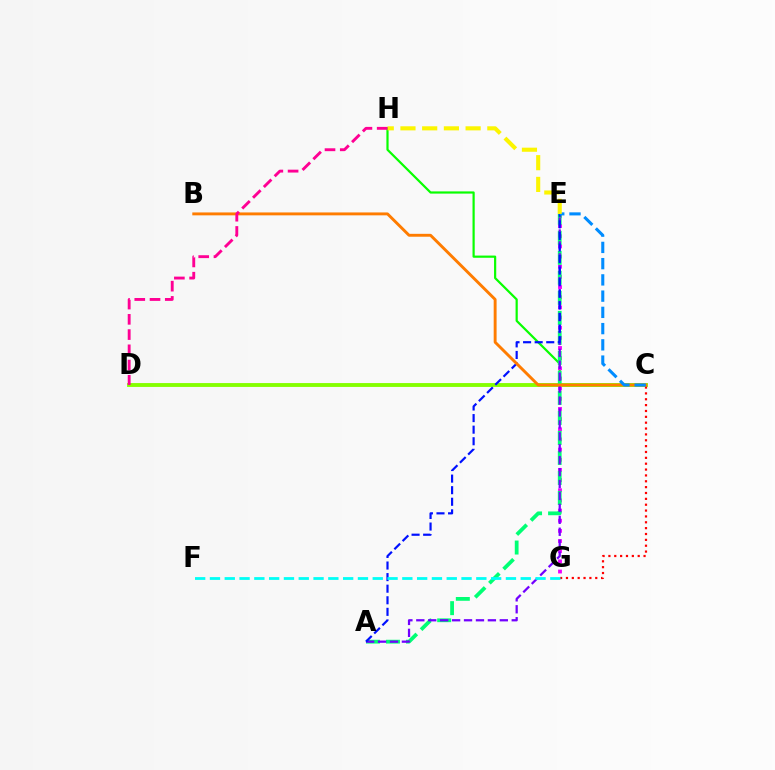{('C', 'H'): [{'color': '#08ff00', 'line_style': 'solid', 'thickness': 1.58}], ('C', 'D'): [{'color': '#84ff00', 'line_style': 'solid', 'thickness': 2.78}], ('C', 'G'): [{'color': '#ff0000', 'line_style': 'dotted', 'thickness': 1.59}], ('E', 'G'): [{'color': '#ee00ff', 'line_style': 'dotted', 'thickness': 2.76}], ('A', 'E'): [{'color': '#00ff74', 'line_style': 'dashed', 'thickness': 2.72}, {'color': '#7200ff', 'line_style': 'dashed', 'thickness': 1.62}, {'color': '#0010ff', 'line_style': 'dashed', 'thickness': 1.57}], ('B', 'C'): [{'color': '#ff7c00', 'line_style': 'solid', 'thickness': 2.09}], ('C', 'E'): [{'color': '#008cff', 'line_style': 'dashed', 'thickness': 2.21}], ('E', 'H'): [{'color': '#fcf500', 'line_style': 'dashed', 'thickness': 2.95}], ('D', 'H'): [{'color': '#ff0094', 'line_style': 'dashed', 'thickness': 2.07}], ('F', 'G'): [{'color': '#00fff6', 'line_style': 'dashed', 'thickness': 2.01}]}